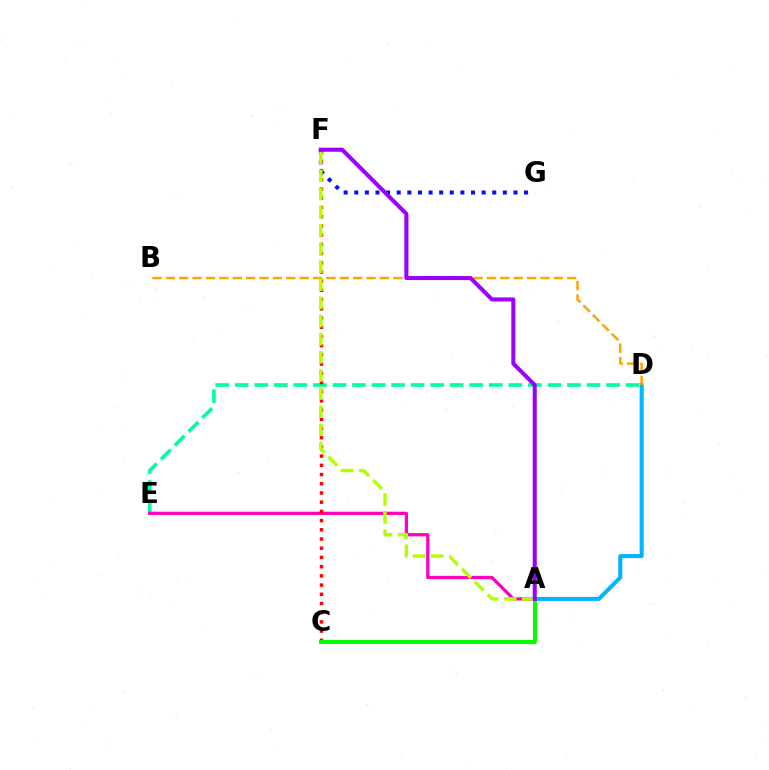{('F', 'G'): [{'color': '#0010ff', 'line_style': 'dotted', 'thickness': 2.88}], ('A', 'D'): [{'color': '#00b5ff', 'line_style': 'solid', 'thickness': 2.91}], ('D', 'E'): [{'color': '#00ff9d', 'line_style': 'dashed', 'thickness': 2.66}], ('A', 'E'): [{'color': '#ff00bd', 'line_style': 'solid', 'thickness': 2.35}], ('B', 'D'): [{'color': '#ffa500', 'line_style': 'dashed', 'thickness': 1.82}], ('C', 'F'): [{'color': '#ff0000', 'line_style': 'dotted', 'thickness': 2.5}], ('A', 'F'): [{'color': '#b3ff00', 'line_style': 'dashed', 'thickness': 2.46}, {'color': '#9b00ff', 'line_style': 'solid', 'thickness': 2.92}], ('A', 'C'): [{'color': '#08ff00', 'line_style': 'solid', 'thickness': 2.93}]}